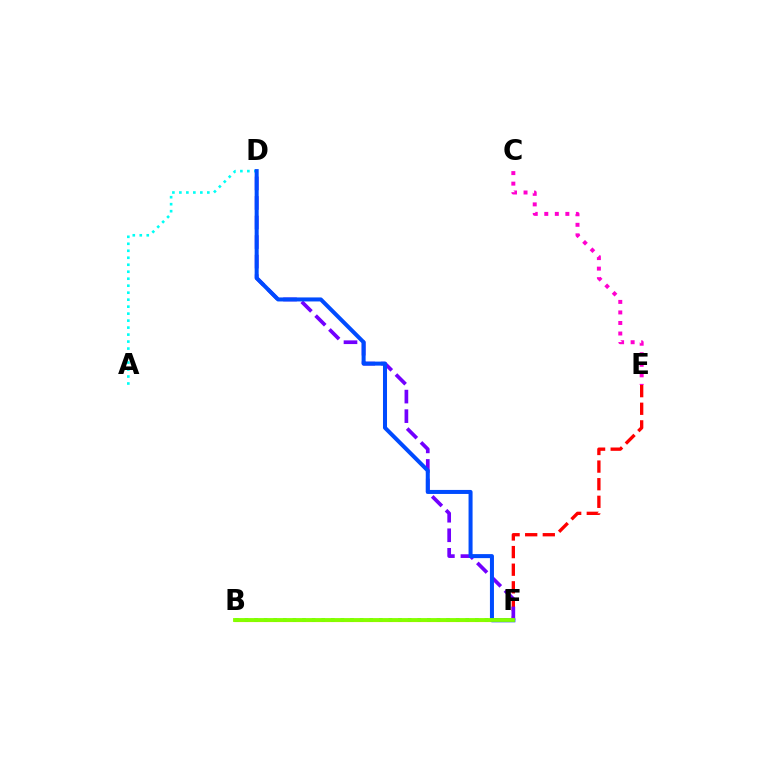{('C', 'E'): [{'color': '#ff00cf', 'line_style': 'dotted', 'thickness': 2.86}], ('E', 'F'): [{'color': '#ff0000', 'line_style': 'dashed', 'thickness': 2.39}], ('B', 'F'): [{'color': '#ffbd00', 'line_style': 'solid', 'thickness': 2.27}, {'color': '#00ff39', 'line_style': 'dotted', 'thickness': 2.61}, {'color': '#84ff00', 'line_style': 'solid', 'thickness': 2.76}], ('A', 'D'): [{'color': '#00fff6', 'line_style': 'dotted', 'thickness': 1.9}], ('D', 'F'): [{'color': '#7200ff', 'line_style': 'dashed', 'thickness': 2.66}, {'color': '#004bff', 'line_style': 'solid', 'thickness': 2.89}]}